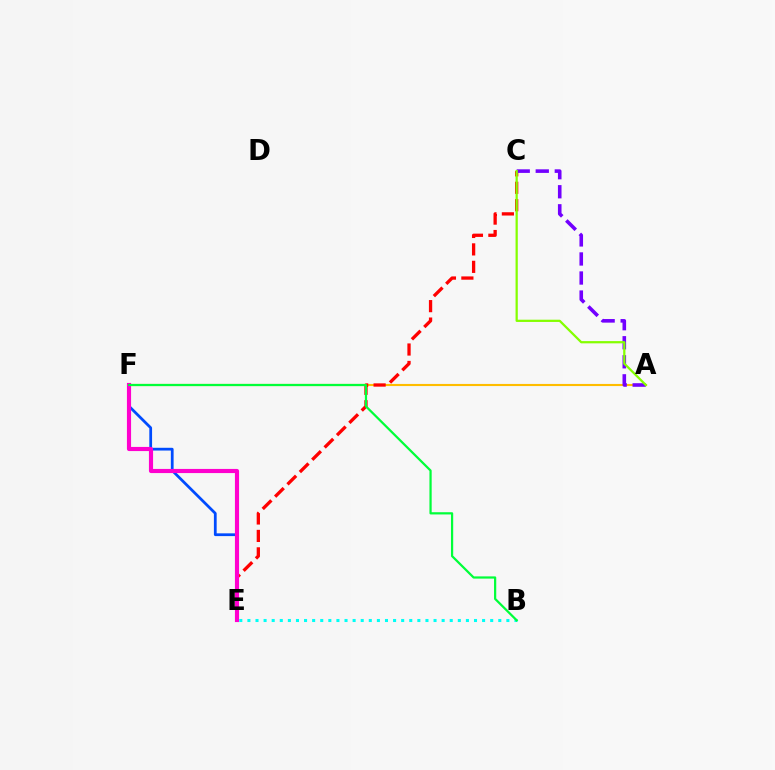{('A', 'F'): [{'color': '#ffbd00', 'line_style': 'solid', 'thickness': 1.52}], ('E', 'F'): [{'color': '#004bff', 'line_style': 'solid', 'thickness': 1.99}, {'color': '#ff00cf', 'line_style': 'solid', 'thickness': 2.98}], ('C', 'E'): [{'color': '#ff0000', 'line_style': 'dashed', 'thickness': 2.37}], ('A', 'C'): [{'color': '#7200ff', 'line_style': 'dashed', 'thickness': 2.59}, {'color': '#84ff00', 'line_style': 'solid', 'thickness': 1.61}], ('B', 'E'): [{'color': '#00fff6', 'line_style': 'dotted', 'thickness': 2.2}], ('B', 'F'): [{'color': '#00ff39', 'line_style': 'solid', 'thickness': 1.6}]}